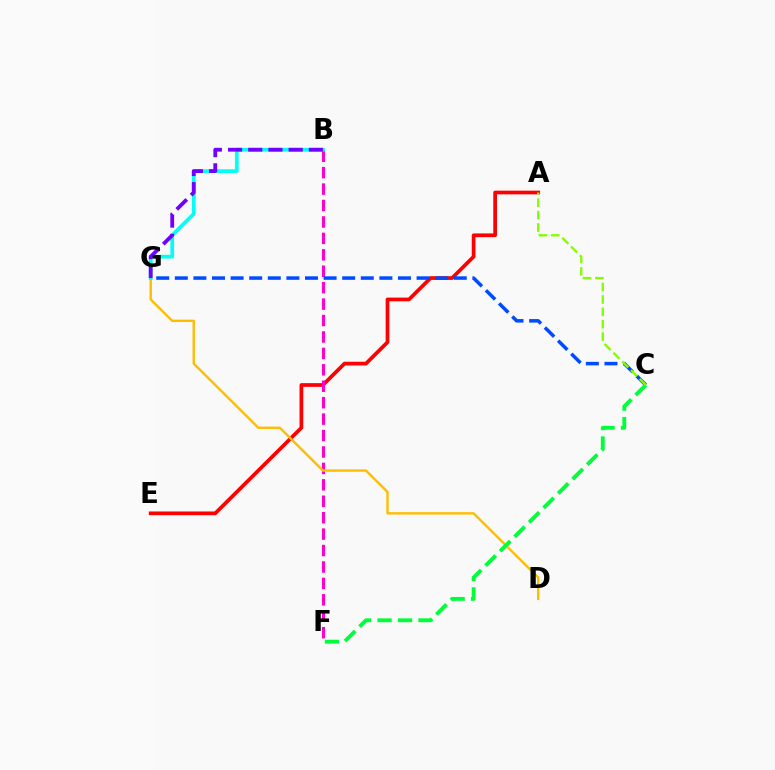{('A', 'E'): [{'color': '#ff0000', 'line_style': 'solid', 'thickness': 2.68}], ('B', 'F'): [{'color': '#ff00cf', 'line_style': 'dashed', 'thickness': 2.23}], ('D', 'G'): [{'color': '#ffbd00', 'line_style': 'solid', 'thickness': 1.72}], ('B', 'G'): [{'color': '#00fff6', 'line_style': 'solid', 'thickness': 2.66}, {'color': '#7200ff', 'line_style': 'dashed', 'thickness': 2.74}], ('C', 'G'): [{'color': '#004bff', 'line_style': 'dashed', 'thickness': 2.53}], ('C', 'F'): [{'color': '#00ff39', 'line_style': 'dashed', 'thickness': 2.78}], ('A', 'C'): [{'color': '#84ff00', 'line_style': 'dashed', 'thickness': 1.68}]}